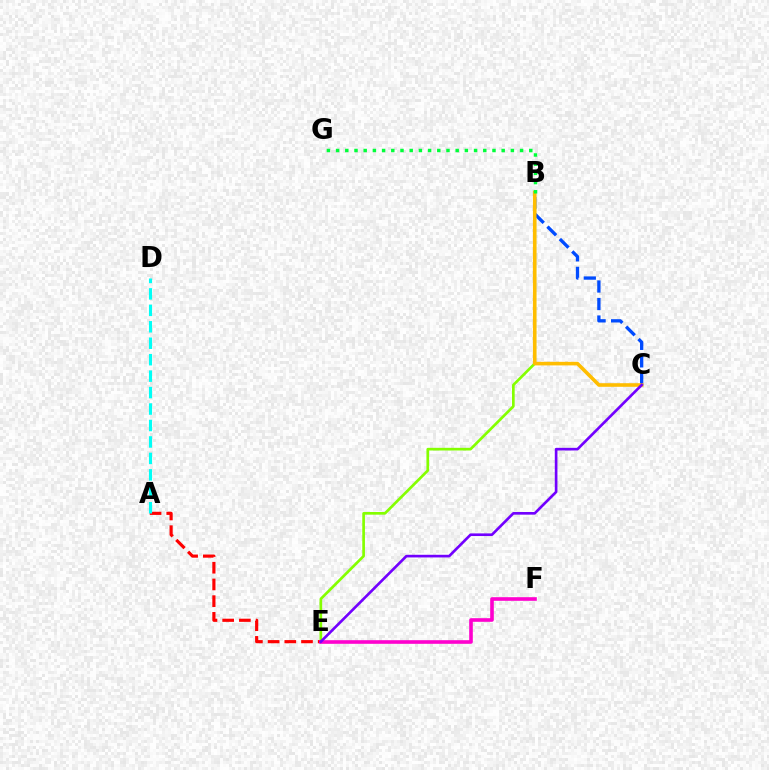{('B', 'E'): [{'color': '#84ff00', 'line_style': 'solid', 'thickness': 1.93}], ('B', 'C'): [{'color': '#004bff', 'line_style': 'dashed', 'thickness': 2.38}, {'color': '#ffbd00', 'line_style': 'solid', 'thickness': 2.59}], ('A', 'E'): [{'color': '#ff0000', 'line_style': 'dashed', 'thickness': 2.27}], ('B', 'G'): [{'color': '#00ff39', 'line_style': 'dotted', 'thickness': 2.5}], ('E', 'F'): [{'color': '#ff00cf', 'line_style': 'solid', 'thickness': 2.61}], ('A', 'D'): [{'color': '#00fff6', 'line_style': 'dashed', 'thickness': 2.23}], ('C', 'E'): [{'color': '#7200ff', 'line_style': 'solid', 'thickness': 1.91}]}